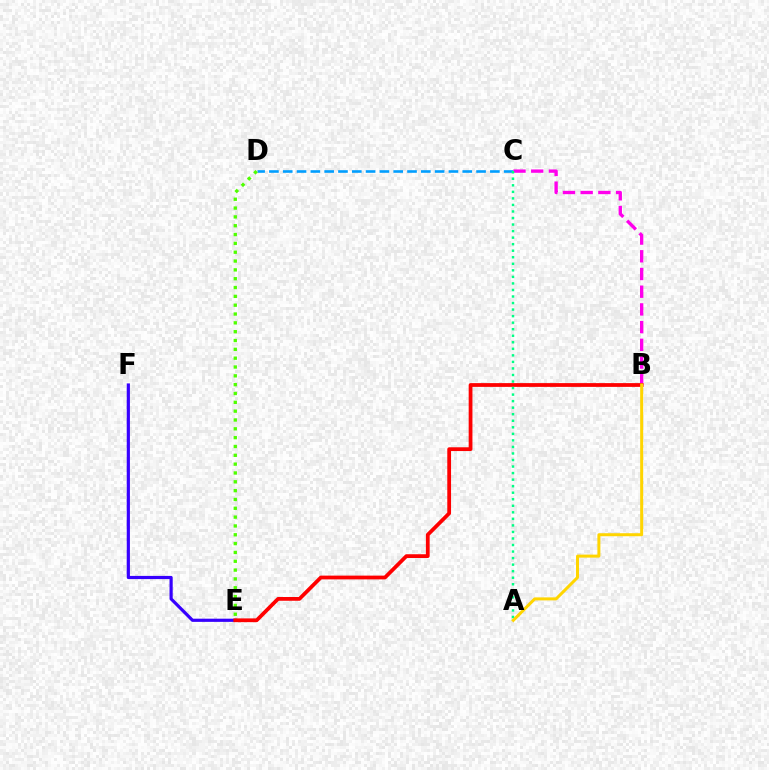{('C', 'D'): [{'color': '#009eff', 'line_style': 'dashed', 'thickness': 1.88}], ('B', 'C'): [{'color': '#ff00ed', 'line_style': 'dashed', 'thickness': 2.41}], ('E', 'F'): [{'color': '#3700ff', 'line_style': 'solid', 'thickness': 2.29}], ('B', 'E'): [{'color': '#ff0000', 'line_style': 'solid', 'thickness': 2.71}], ('A', 'C'): [{'color': '#00ff86', 'line_style': 'dotted', 'thickness': 1.78}], ('D', 'E'): [{'color': '#4fff00', 'line_style': 'dotted', 'thickness': 2.4}], ('A', 'B'): [{'color': '#ffd500', 'line_style': 'solid', 'thickness': 2.16}]}